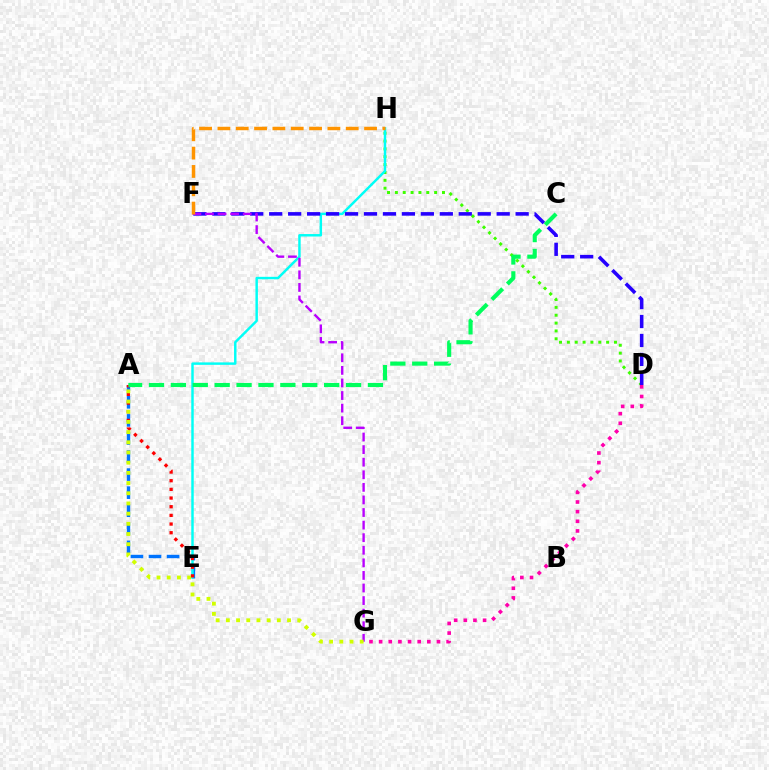{('A', 'E'): [{'color': '#0074ff', 'line_style': 'dashed', 'thickness': 2.45}, {'color': '#ff0000', 'line_style': 'dotted', 'thickness': 2.36}], ('D', 'H'): [{'color': '#3dff00', 'line_style': 'dotted', 'thickness': 2.13}], ('E', 'H'): [{'color': '#00fff6', 'line_style': 'solid', 'thickness': 1.77}], ('D', 'F'): [{'color': '#2500ff', 'line_style': 'dashed', 'thickness': 2.58}], ('F', 'G'): [{'color': '#b900ff', 'line_style': 'dashed', 'thickness': 1.71}], ('D', 'G'): [{'color': '#ff00ac', 'line_style': 'dotted', 'thickness': 2.62}], ('A', 'G'): [{'color': '#d1ff00', 'line_style': 'dotted', 'thickness': 2.77}], ('A', 'C'): [{'color': '#00ff5c', 'line_style': 'dashed', 'thickness': 2.97}], ('F', 'H'): [{'color': '#ff9400', 'line_style': 'dashed', 'thickness': 2.49}]}